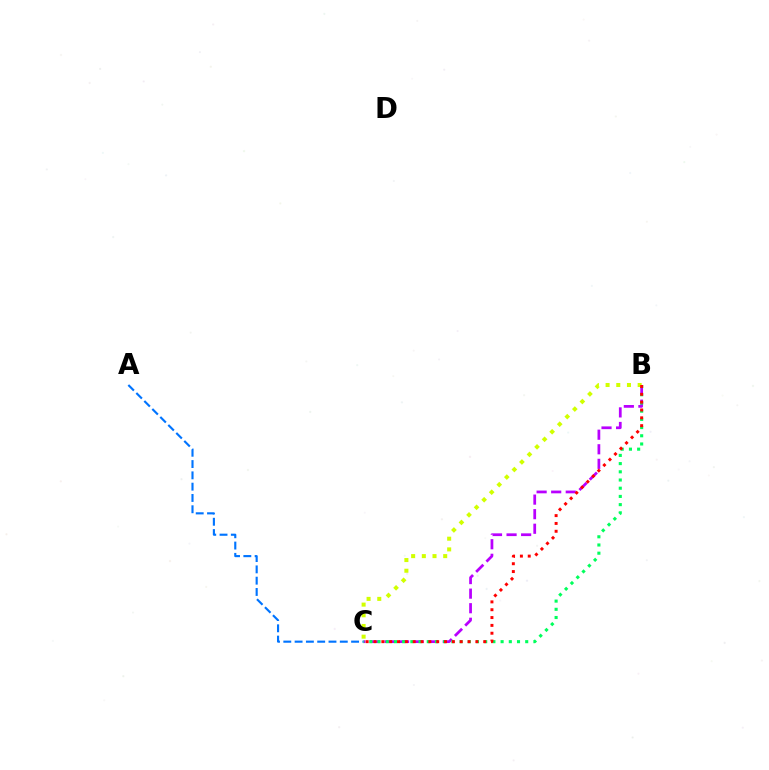{('B', 'C'): [{'color': '#b900ff', 'line_style': 'dashed', 'thickness': 1.98}, {'color': '#00ff5c', 'line_style': 'dotted', 'thickness': 2.23}, {'color': '#d1ff00', 'line_style': 'dotted', 'thickness': 2.9}, {'color': '#ff0000', 'line_style': 'dotted', 'thickness': 2.13}], ('A', 'C'): [{'color': '#0074ff', 'line_style': 'dashed', 'thickness': 1.53}]}